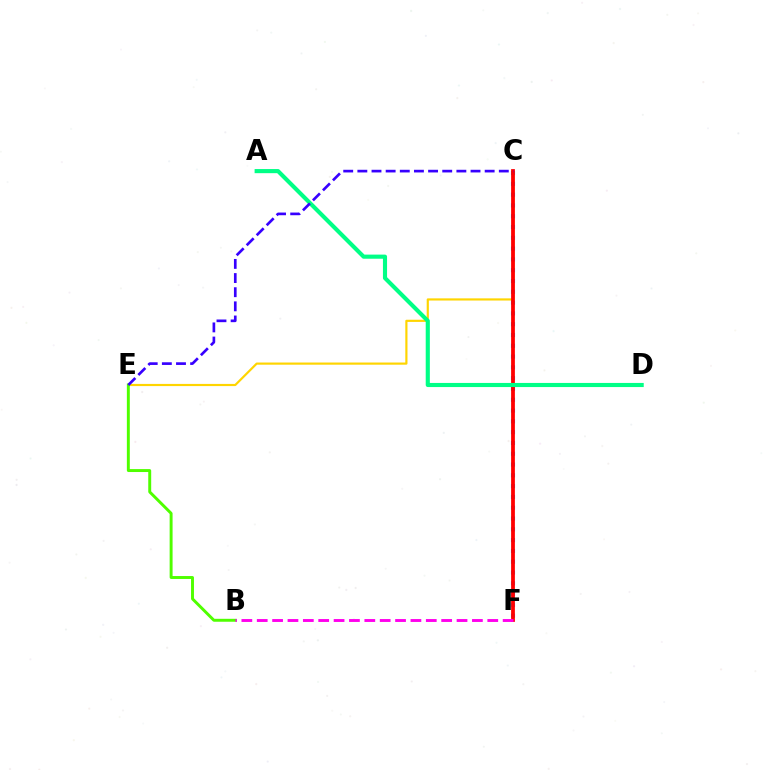{('C', 'E'): [{'color': '#ffd500', 'line_style': 'solid', 'thickness': 1.56}, {'color': '#3700ff', 'line_style': 'dashed', 'thickness': 1.92}], ('C', 'F'): [{'color': '#009eff', 'line_style': 'dotted', 'thickness': 2.93}, {'color': '#ff0000', 'line_style': 'solid', 'thickness': 2.72}], ('B', 'E'): [{'color': '#4fff00', 'line_style': 'solid', 'thickness': 2.12}], ('A', 'D'): [{'color': '#00ff86', 'line_style': 'solid', 'thickness': 2.97}], ('B', 'F'): [{'color': '#ff00ed', 'line_style': 'dashed', 'thickness': 2.09}]}